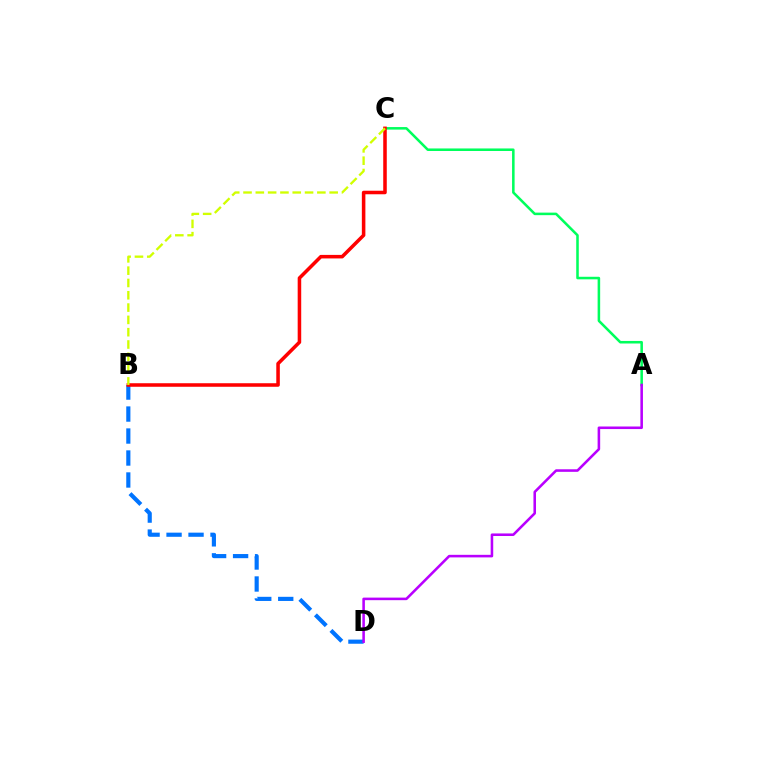{('B', 'D'): [{'color': '#0074ff', 'line_style': 'dashed', 'thickness': 2.99}], ('A', 'C'): [{'color': '#00ff5c', 'line_style': 'solid', 'thickness': 1.83}], ('B', 'C'): [{'color': '#ff0000', 'line_style': 'solid', 'thickness': 2.55}, {'color': '#d1ff00', 'line_style': 'dashed', 'thickness': 1.67}], ('A', 'D'): [{'color': '#b900ff', 'line_style': 'solid', 'thickness': 1.85}]}